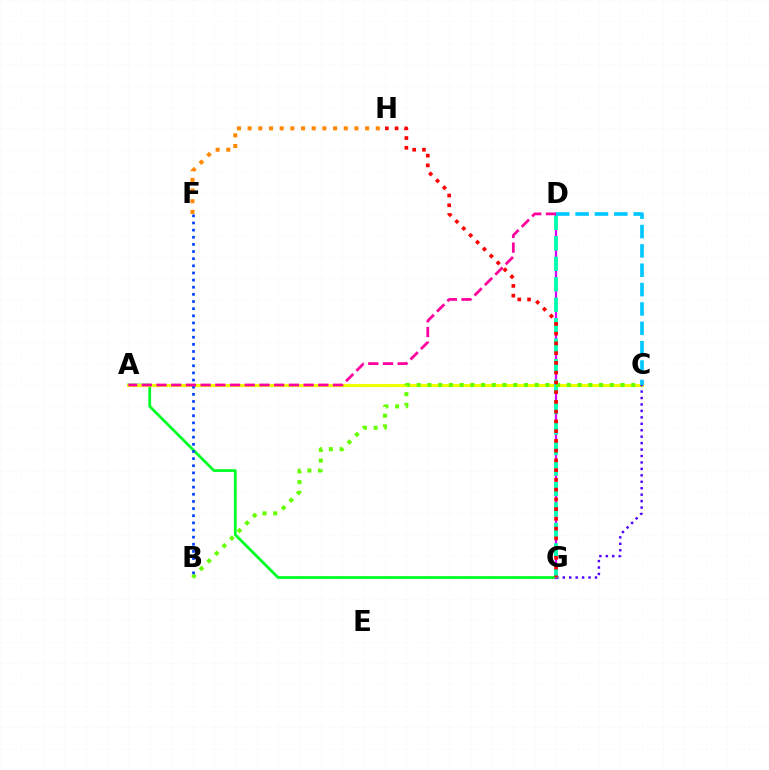{('F', 'H'): [{'color': '#ff8800', 'line_style': 'dotted', 'thickness': 2.9}], ('A', 'G'): [{'color': '#00ff27', 'line_style': 'solid', 'thickness': 2.0}], ('D', 'G'): [{'color': '#d600ff', 'line_style': 'solid', 'thickness': 1.63}, {'color': '#00ffaf', 'line_style': 'dashed', 'thickness': 2.78}], ('A', 'C'): [{'color': '#eeff00', 'line_style': 'solid', 'thickness': 2.23}], ('C', 'G'): [{'color': '#4f00ff', 'line_style': 'dotted', 'thickness': 1.75}], ('B', 'C'): [{'color': '#66ff00', 'line_style': 'dotted', 'thickness': 2.91}], ('B', 'F'): [{'color': '#003fff', 'line_style': 'dotted', 'thickness': 1.94}], ('A', 'D'): [{'color': '#ff00a0', 'line_style': 'dashed', 'thickness': 2.0}], ('G', 'H'): [{'color': '#ff0000', 'line_style': 'dotted', 'thickness': 2.65}], ('C', 'D'): [{'color': '#00c7ff', 'line_style': 'dashed', 'thickness': 2.63}]}